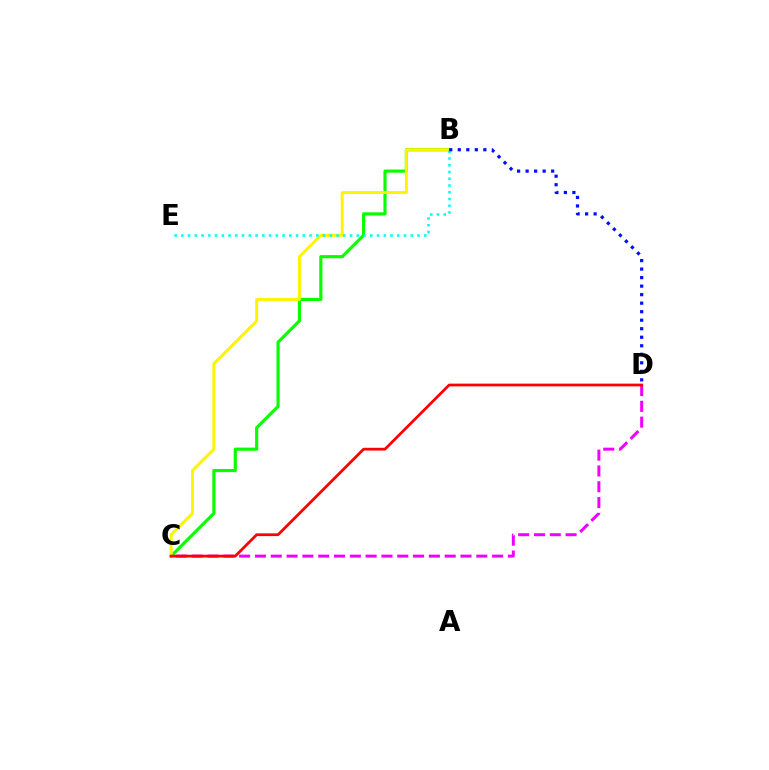{('B', 'C'): [{'color': '#08ff00', 'line_style': 'solid', 'thickness': 2.28}, {'color': '#fcf500', 'line_style': 'solid', 'thickness': 2.14}], ('C', 'D'): [{'color': '#ee00ff', 'line_style': 'dashed', 'thickness': 2.15}, {'color': '#ff0000', 'line_style': 'solid', 'thickness': 1.98}], ('B', 'E'): [{'color': '#00fff6', 'line_style': 'dotted', 'thickness': 1.83}], ('B', 'D'): [{'color': '#0010ff', 'line_style': 'dotted', 'thickness': 2.32}]}